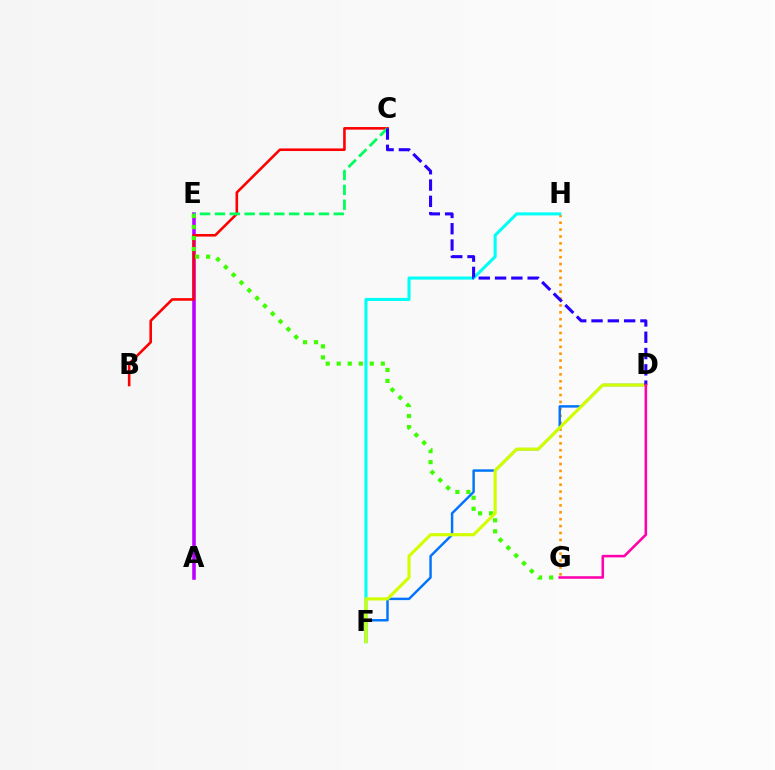{('A', 'E'): [{'color': '#b900ff', 'line_style': 'solid', 'thickness': 2.56}], ('G', 'H'): [{'color': '#ff9400', 'line_style': 'dotted', 'thickness': 1.87}], ('B', 'C'): [{'color': '#ff0000', 'line_style': 'solid', 'thickness': 1.86}], ('E', 'G'): [{'color': '#3dff00', 'line_style': 'dotted', 'thickness': 2.99}], ('D', 'F'): [{'color': '#0074ff', 'line_style': 'solid', 'thickness': 1.76}, {'color': '#d1ff00', 'line_style': 'solid', 'thickness': 2.26}], ('F', 'H'): [{'color': '#00fff6', 'line_style': 'solid', 'thickness': 2.21}], ('C', 'E'): [{'color': '#00ff5c', 'line_style': 'dashed', 'thickness': 2.02}], ('C', 'D'): [{'color': '#2500ff', 'line_style': 'dashed', 'thickness': 2.21}], ('D', 'G'): [{'color': '#ff00ac', 'line_style': 'solid', 'thickness': 1.84}]}